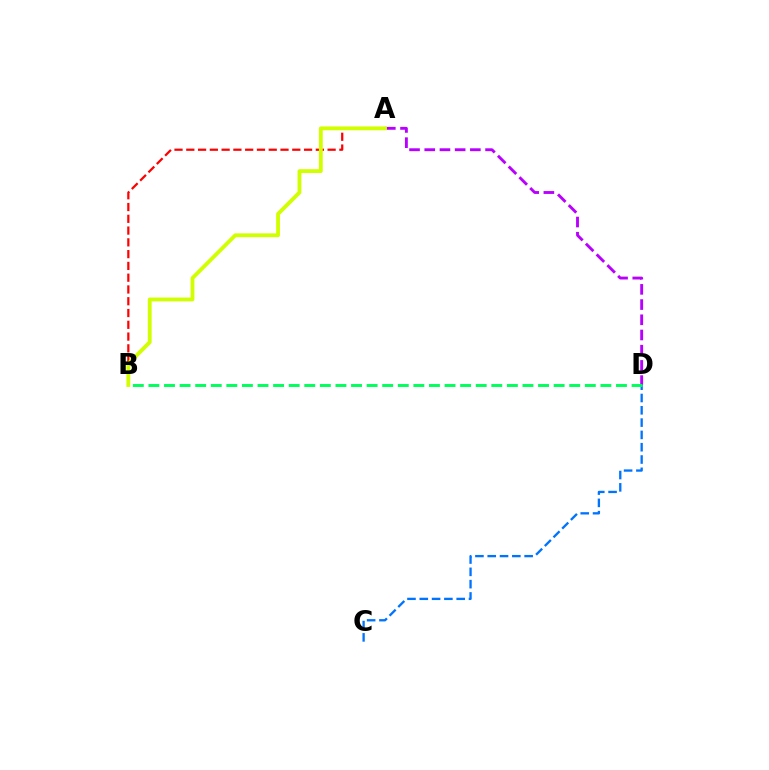{('C', 'D'): [{'color': '#0074ff', 'line_style': 'dashed', 'thickness': 1.67}], ('A', 'D'): [{'color': '#b900ff', 'line_style': 'dashed', 'thickness': 2.07}], ('A', 'B'): [{'color': '#ff0000', 'line_style': 'dashed', 'thickness': 1.6}, {'color': '#d1ff00', 'line_style': 'solid', 'thickness': 2.76}], ('B', 'D'): [{'color': '#00ff5c', 'line_style': 'dashed', 'thickness': 2.12}]}